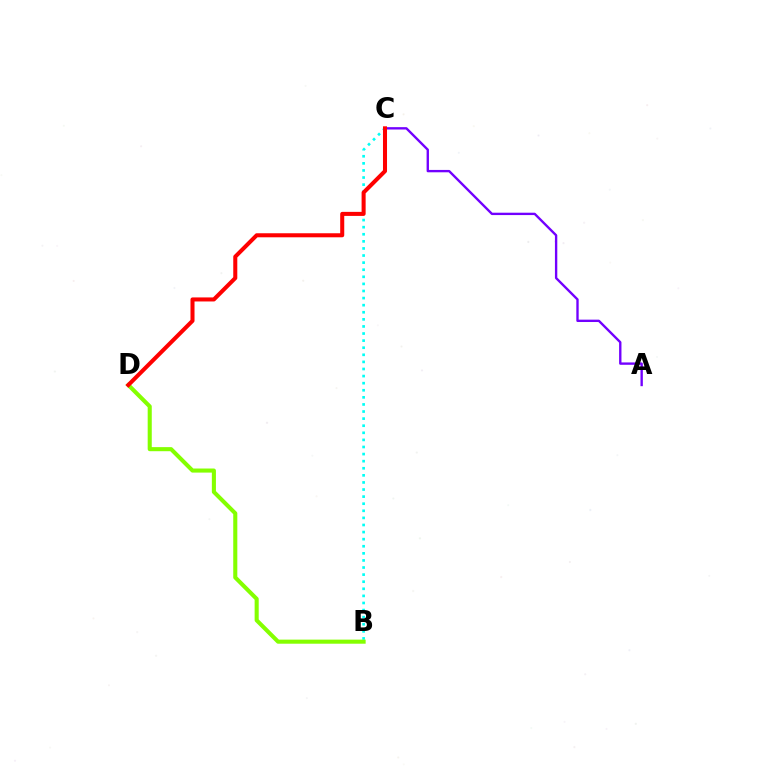{('B', 'C'): [{'color': '#00fff6', 'line_style': 'dotted', 'thickness': 1.93}], ('A', 'C'): [{'color': '#7200ff', 'line_style': 'solid', 'thickness': 1.7}], ('B', 'D'): [{'color': '#84ff00', 'line_style': 'solid', 'thickness': 2.94}], ('C', 'D'): [{'color': '#ff0000', 'line_style': 'solid', 'thickness': 2.91}]}